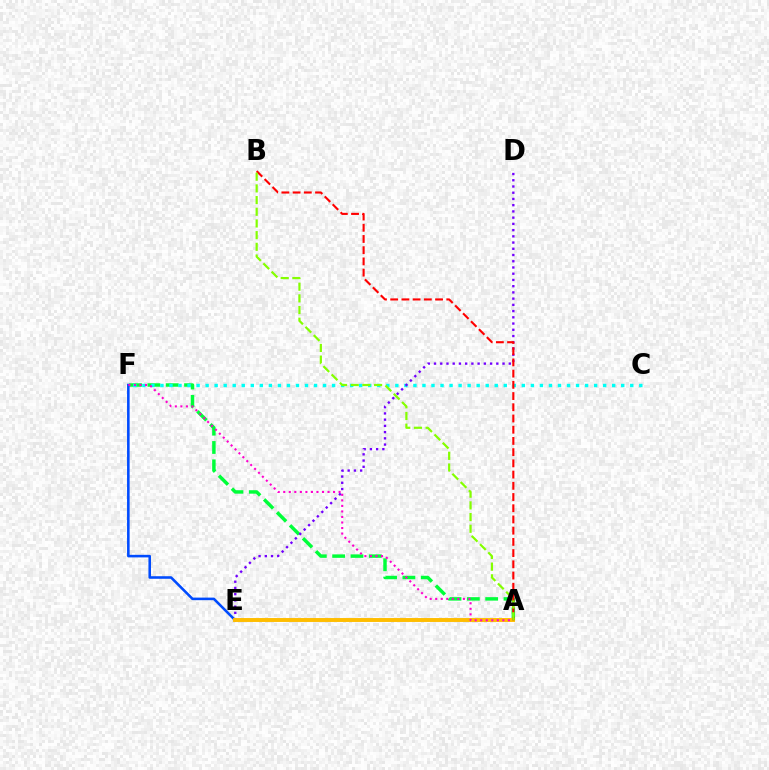{('A', 'F'): [{'color': '#00ff39', 'line_style': 'dashed', 'thickness': 2.49}, {'color': '#ff00cf', 'line_style': 'dotted', 'thickness': 1.5}], ('C', 'F'): [{'color': '#00fff6', 'line_style': 'dotted', 'thickness': 2.45}], ('D', 'E'): [{'color': '#7200ff', 'line_style': 'dotted', 'thickness': 1.69}], ('E', 'F'): [{'color': '#004bff', 'line_style': 'solid', 'thickness': 1.85}], ('A', 'E'): [{'color': '#ffbd00', 'line_style': 'solid', 'thickness': 2.82}], ('A', 'B'): [{'color': '#ff0000', 'line_style': 'dashed', 'thickness': 1.52}, {'color': '#84ff00', 'line_style': 'dashed', 'thickness': 1.59}]}